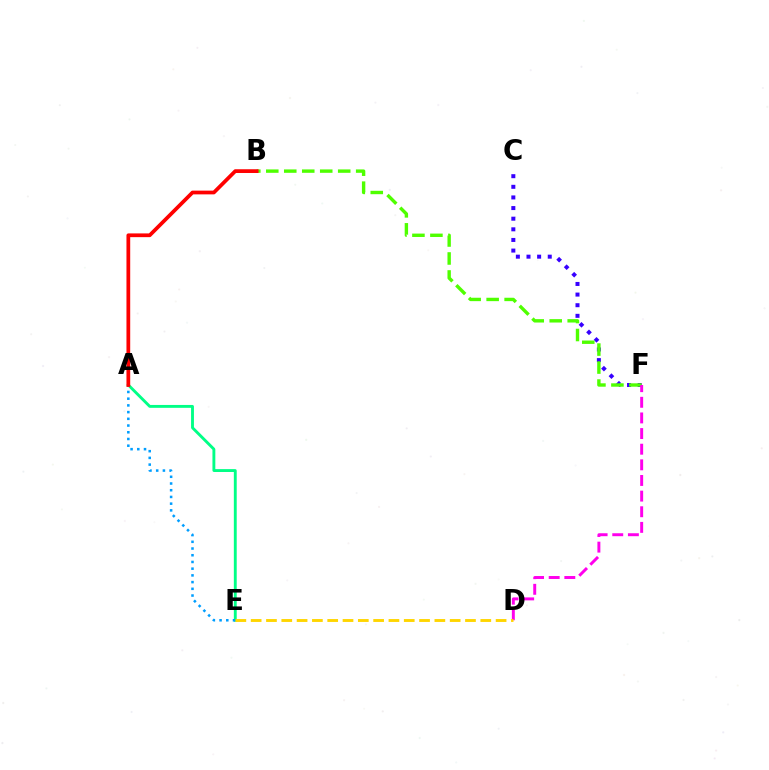{('C', 'F'): [{'color': '#3700ff', 'line_style': 'dotted', 'thickness': 2.89}], ('B', 'F'): [{'color': '#4fff00', 'line_style': 'dashed', 'thickness': 2.44}], ('A', 'E'): [{'color': '#00ff86', 'line_style': 'solid', 'thickness': 2.07}, {'color': '#009eff', 'line_style': 'dotted', 'thickness': 1.82}], ('D', 'F'): [{'color': '#ff00ed', 'line_style': 'dashed', 'thickness': 2.12}], ('A', 'B'): [{'color': '#ff0000', 'line_style': 'solid', 'thickness': 2.7}], ('D', 'E'): [{'color': '#ffd500', 'line_style': 'dashed', 'thickness': 2.08}]}